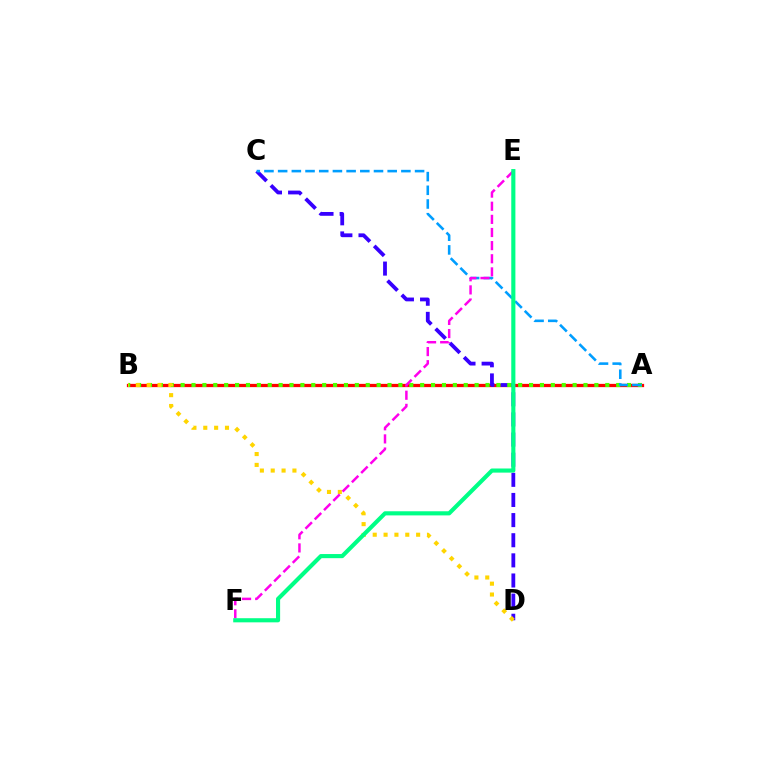{('A', 'B'): [{'color': '#ff0000', 'line_style': 'solid', 'thickness': 2.34}, {'color': '#4fff00', 'line_style': 'dotted', 'thickness': 2.96}], ('C', 'D'): [{'color': '#3700ff', 'line_style': 'dashed', 'thickness': 2.73}], ('A', 'C'): [{'color': '#009eff', 'line_style': 'dashed', 'thickness': 1.86}], ('B', 'D'): [{'color': '#ffd500', 'line_style': 'dotted', 'thickness': 2.95}], ('E', 'F'): [{'color': '#ff00ed', 'line_style': 'dashed', 'thickness': 1.78}, {'color': '#00ff86', 'line_style': 'solid', 'thickness': 2.97}]}